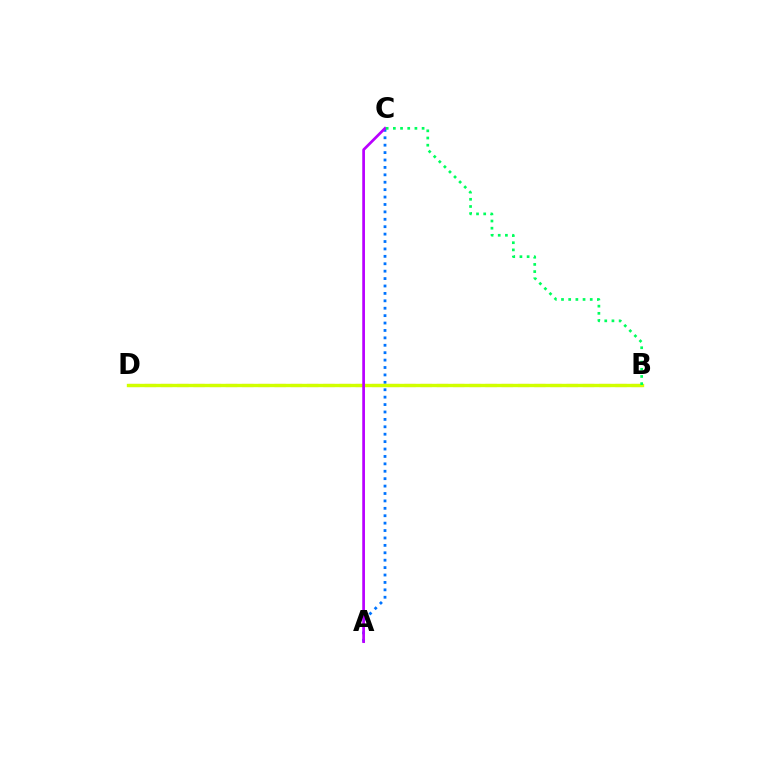{('A', 'C'): [{'color': '#0074ff', 'line_style': 'dotted', 'thickness': 2.01}, {'color': '#b900ff', 'line_style': 'solid', 'thickness': 1.95}], ('B', 'D'): [{'color': '#ff0000', 'line_style': 'dashed', 'thickness': 2.2}, {'color': '#d1ff00', 'line_style': 'solid', 'thickness': 2.42}], ('B', 'C'): [{'color': '#00ff5c', 'line_style': 'dotted', 'thickness': 1.95}]}